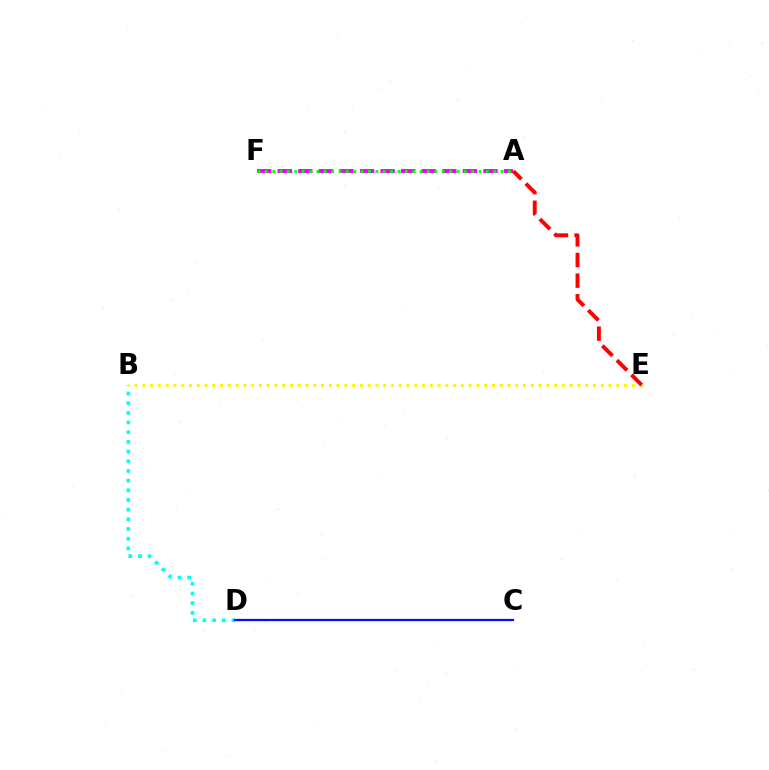{('A', 'F'): [{'color': '#ee00ff', 'line_style': 'dashed', 'thickness': 2.79}, {'color': '#08ff00', 'line_style': 'dotted', 'thickness': 2.0}], ('B', 'D'): [{'color': '#00fff6', 'line_style': 'dotted', 'thickness': 2.63}], ('B', 'E'): [{'color': '#fcf500', 'line_style': 'dotted', 'thickness': 2.11}], ('A', 'E'): [{'color': '#ff0000', 'line_style': 'dashed', 'thickness': 2.8}], ('C', 'D'): [{'color': '#0010ff', 'line_style': 'solid', 'thickness': 1.63}]}